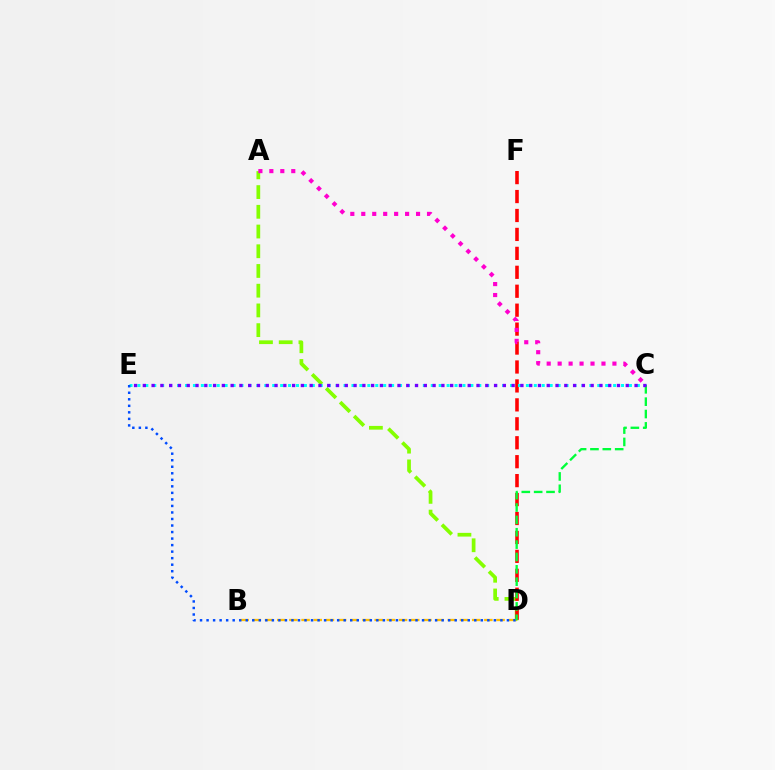{('A', 'D'): [{'color': '#84ff00', 'line_style': 'dashed', 'thickness': 2.68}], ('D', 'F'): [{'color': '#ff0000', 'line_style': 'dashed', 'thickness': 2.57}], ('C', 'E'): [{'color': '#00fff6', 'line_style': 'dotted', 'thickness': 2.15}, {'color': '#7200ff', 'line_style': 'dotted', 'thickness': 2.39}], ('A', 'C'): [{'color': '#ff00cf', 'line_style': 'dotted', 'thickness': 2.98}], ('B', 'D'): [{'color': '#ffbd00', 'line_style': 'dashed', 'thickness': 1.66}], ('D', 'E'): [{'color': '#004bff', 'line_style': 'dotted', 'thickness': 1.77}], ('C', 'D'): [{'color': '#00ff39', 'line_style': 'dashed', 'thickness': 1.68}]}